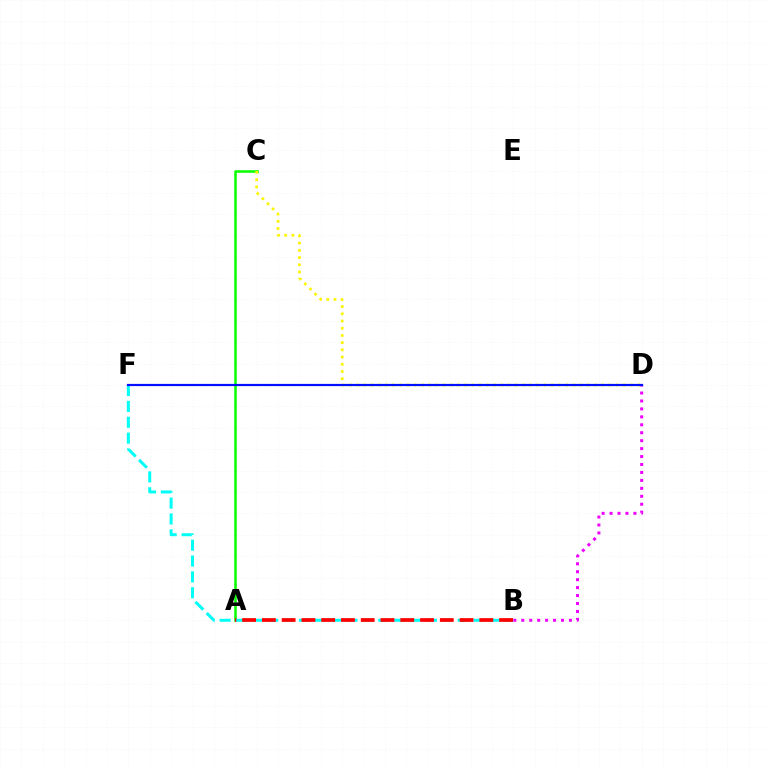{('A', 'C'): [{'color': '#08ff00', 'line_style': 'solid', 'thickness': 1.82}], ('C', 'D'): [{'color': '#fcf500', 'line_style': 'dotted', 'thickness': 1.96}], ('B', 'F'): [{'color': '#00fff6', 'line_style': 'dashed', 'thickness': 2.16}], ('B', 'D'): [{'color': '#ee00ff', 'line_style': 'dotted', 'thickness': 2.16}], ('A', 'B'): [{'color': '#ff0000', 'line_style': 'dashed', 'thickness': 2.69}], ('D', 'F'): [{'color': '#0010ff', 'line_style': 'solid', 'thickness': 1.59}]}